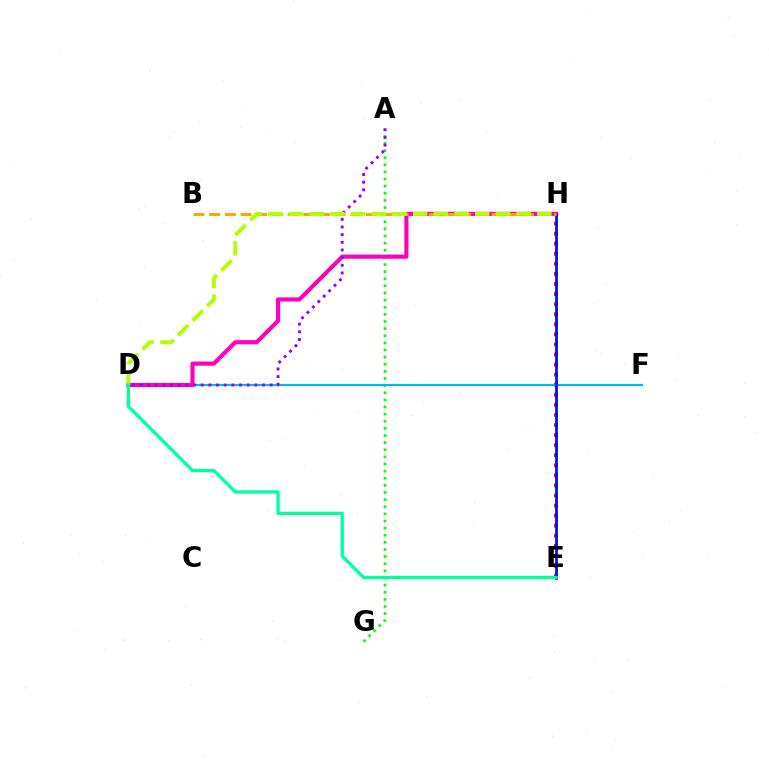{('A', 'G'): [{'color': '#08ff00', 'line_style': 'dotted', 'thickness': 1.94}], ('E', 'H'): [{'color': '#ff0000', 'line_style': 'dotted', 'thickness': 2.74}, {'color': '#0010ff', 'line_style': 'solid', 'thickness': 2.0}], ('D', 'F'): [{'color': '#00b5ff', 'line_style': 'solid', 'thickness': 1.55}], ('D', 'H'): [{'color': '#ff00bd', 'line_style': 'solid', 'thickness': 2.98}, {'color': '#b3ff00', 'line_style': 'dashed', 'thickness': 2.81}], ('A', 'D'): [{'color': '#9b00ff', 'line_style': 'dotted', 'thickness': 2.08}], ('B', 'H'): [{'color': '#ffa500', 'line_style': 'dashed', 'thickness': 2.13}], ('D', 'E'): [{'color': '#00ff9d', 'line_style': 'solid', 'thickness': 2.37}]}